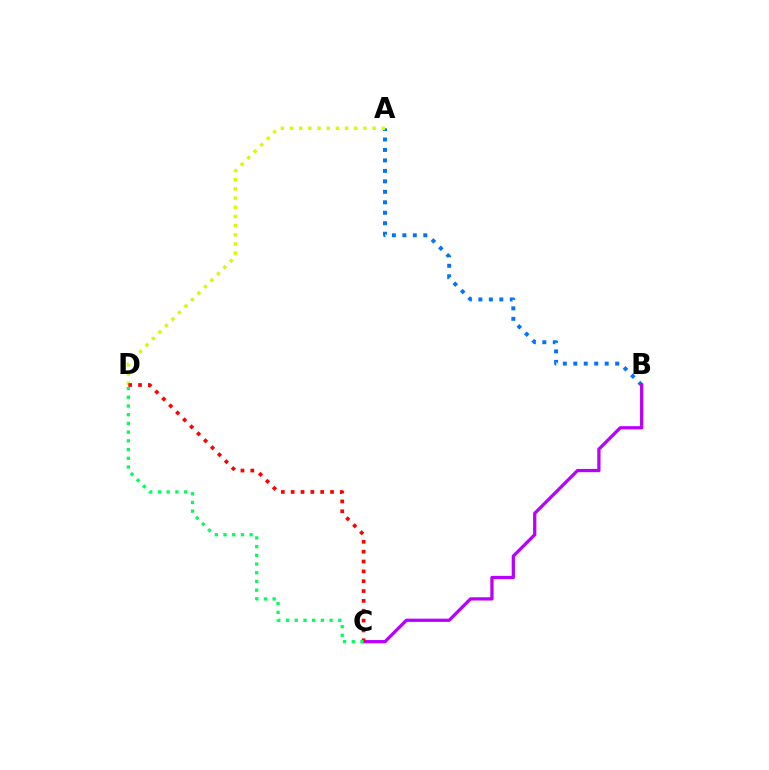{('A', 'B'): [{'color': '#0074ff', 'line_style': 'dotted', 'thickness': 2.84}], ('A', 'D'): [{'color': '#d1ff00', 'line_style': 'dotted', 'thickness': 2.49}], ('B', 'C'): [{'color': '#b900ff', 'line_style': 'solid', 'thickness': 2.35}], ('C', 'D'): [{'color': '#ff0000', 'line_style': 'dotted', 'thickness': 2.67}, {'color': '#00ff5c', 'line_style': 'dotted', 'thickness': 2.37}]}